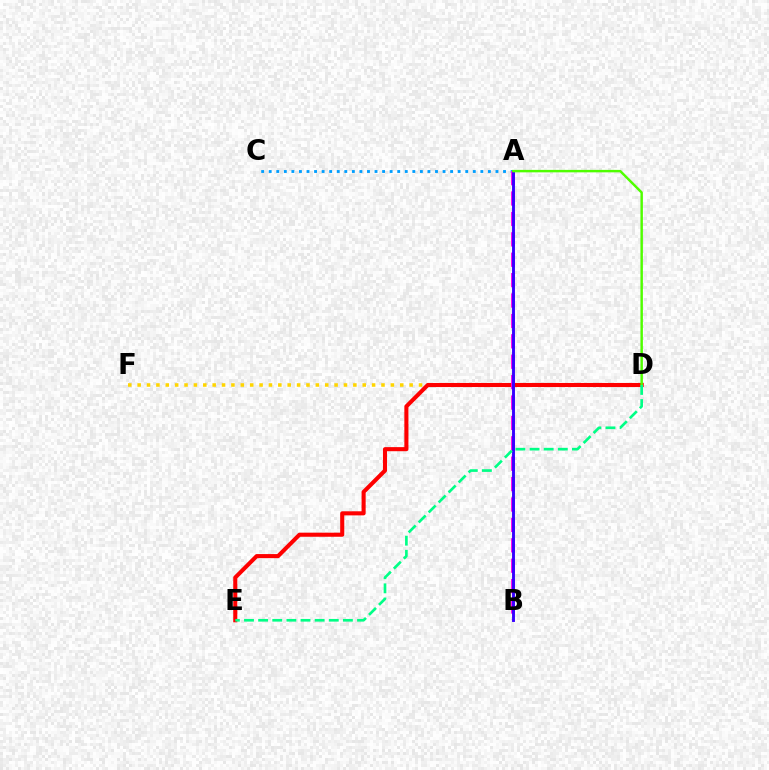{('A', 'C'): [{'color': '#009eff', 'line_style': 'dotted', 'thickness': 2.05}], ('D', 'F'): [{'color': '#ffd500', 'line_style': 'dotted', 'thickness': 2.55}], ('D', 'E'): [{'color': '#ff0000', 'line_style': 'solid', 'thickness': 2.94}, {'color': '#00ff86', 'line_style': 'dashed', 'thickness': 1.92}], ('A', 'B'): [{'color': '#ff00ed', 'line_style': 'dashed', 'thickness': 2.77}, {'color': '#3700ff', 'line_style': 'solid', 'thickness': 2.09}], ('A', 'D'): [{'color': '#4fff00', 'line_style': 'solid', 'thickness': 1.77}]}